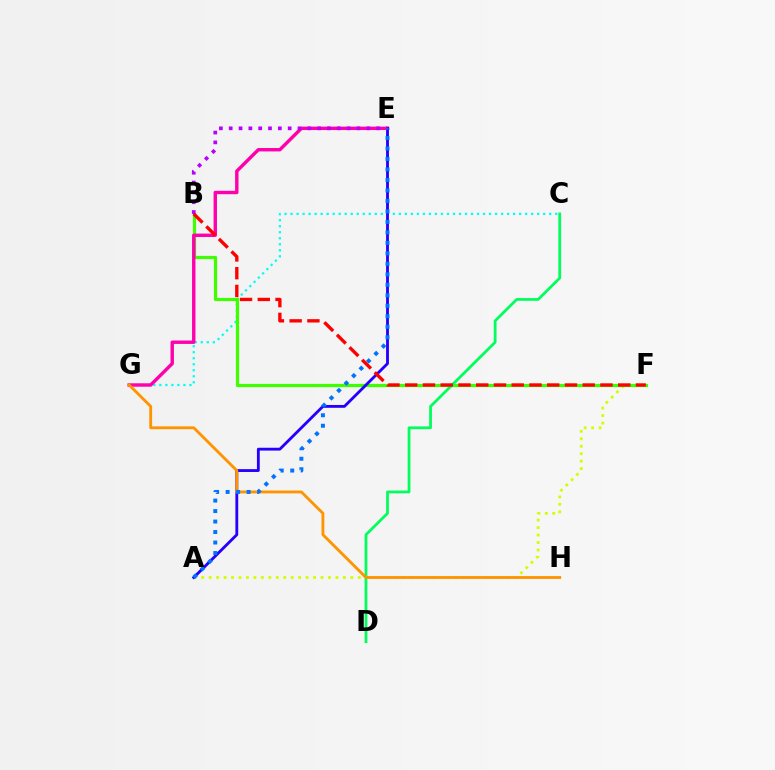{('C', 'G'): [{'color': '#00fff6', 'line_style': 'dotted', 'thickness': 1.63}], ('A', 'F'): [{'color': '#d1ff00', 'line_style': 'dotted', 'thickness': 2.03}], ('B', 'F'): [{'color': '#3dff00', 'line_style': 'solid', 'thickness': 2.32}, {'color': '#ff0000', 'line_style': 'dashed', 'thickness': 2.41}], ('C', 'D'): [{'color': '#00ff5c', 'line_style': 'solid', 'thickness': 1.99}], ('E', 'G'): [{'color': '#ff00ac', 'line_style': 'solid', 'thickness': 2.45}], ('A', 'E'): [{'color': '#2500ff', 'line_style': 'solid', 'thickness': 2.04}, {'color': '#0074ff', 'line_style': 'dotted', 'thickness': 2.85}], ('G', 'H'): [{'color': '#ff9400', 'line_style': 'solid', 'thickness': 2.05}], ('B', 'E'): [{'color': '#b900ff', 'line_style': 'dotted', 'thickness': 2.67}]}